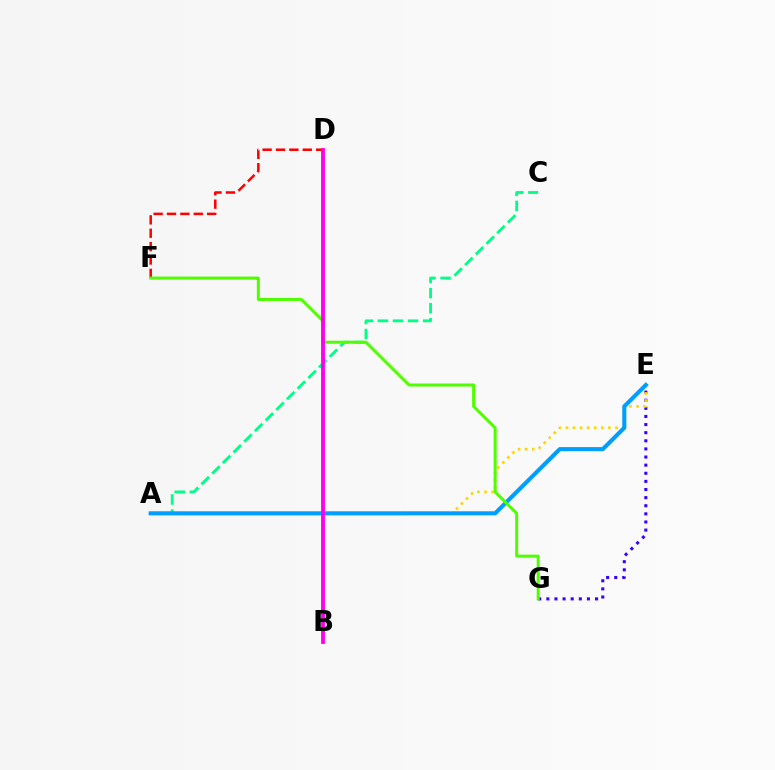{('A', 'C'): [{'color': '#00ff86', 'line_style': 'dashed', 'thickness': 2.05}], ('D', 'F'): [{'color': '#ff0000', 'line_style': 'dashed', 'thickness': 1.82}], ('E', 'G'): [{'color': '#3700ff', 'line_style': 'dotted', 'thickness': 2.21}], ('A', 'E'): [{'color': '#ffd500', 'line_style': 'dotted', 'thickness': 1.92}, {'color': '#009eff', 'line_style': 'solid', 'thickness': 2.95}], ('F', 'G'): [{'color': '#4fff00', 'line_style': 'solid', 'thickness': 2.16}], ('B', 'D'): [{'color': '#ff00ed', 'line_style': 'solid', 'thickness': 2.77}]}